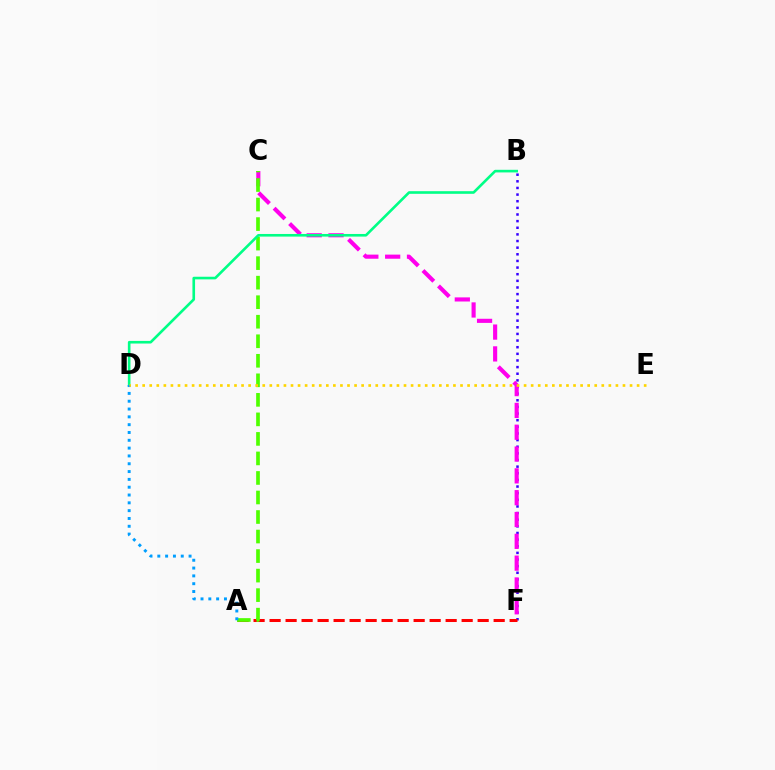{('B', 'F'): [{'color': '#3700ff', 'line_style': 'dotted', 'thickness': 1.8}], ('C', 'F'): [{'color': '#ff00ed', 'line_style': 'dashed', 'thickness': 2.96}], ('A', 'F'): [{'color': '#ff0000', 'line_style': 'dashed', 'thickness': 2.17}], ('A', 'C'): [{'color': '#4fff00', 'line_style': 'dashed', 'thickness': 2.65}], ('B', 'D'): [{'color': '#00ff86', 'line_style': 'solid', 'thickness': 1.89}], ('A', 'D'): [{'color': '#009eff', 'line_style': 'dotted', 'thickness': 2.12}], ('D', 'E'): [{'color': '#ffd500', 'line_style': 'dotted', 'thickness': 1.92}]}